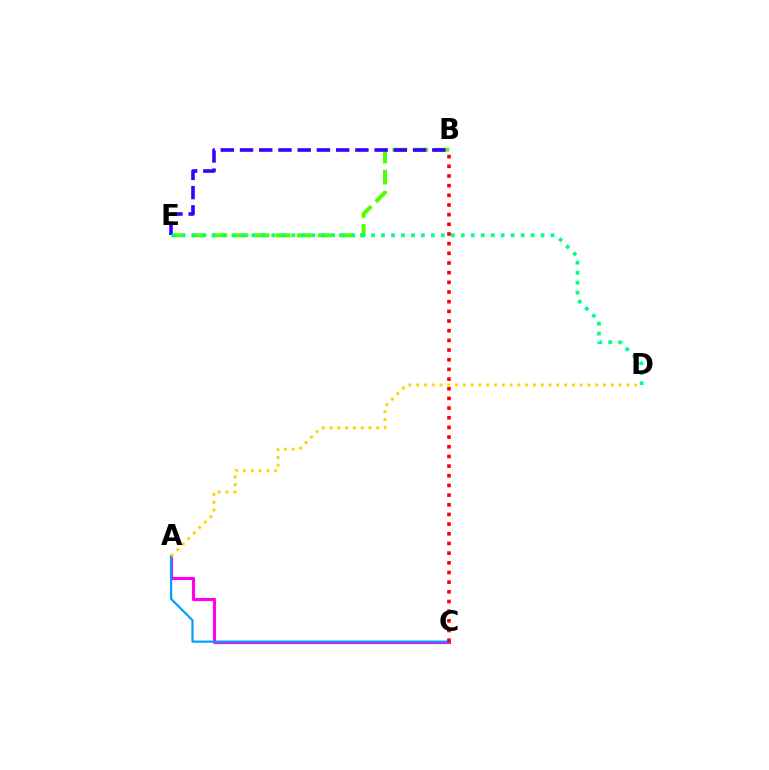{('B', 'E'): [{'color': '#4fff00', 'line_style': 'dashed', 'thickness': 2.86}, {'color': '#3700ff', 'line_style': 'dashed', 'thickness': 2.61}], ('A', 'C'): [{'color': '#ff00ed', 'line_style': 'solid', 'thickness': 2.27}, {'color': '#009eff', 'line_style': 'solid', 'thickness': 1.58}], ('A', 'D'): [{'color': '#ffd500', 'line_style': 'dotted', 'thickness': 2.12}], ('D', 'E'): [{'color': '#00ff86', 'line_style': 'dotted', 'thickness': 2.71}], ('B', 'C'): [{'color': '#ff0000', 'line_style': 'dotted', 'thickness': 2.63}]}